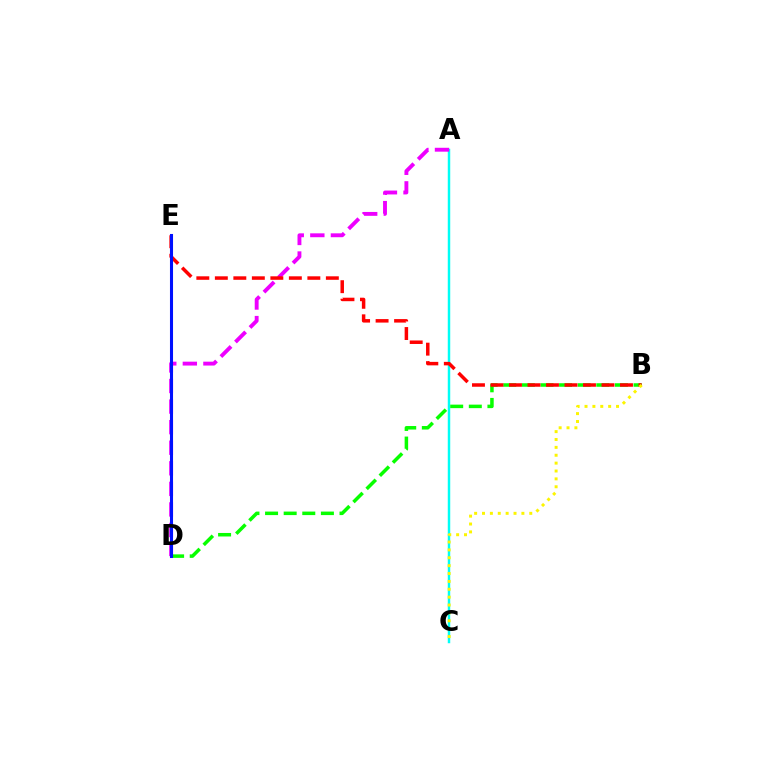{('A', 'C'): [{'color': '#00fff6', 'line_style': 'solid', 'thickness': 1.77}], ('A', 'D'): [{'color': '#ee00ff', 'line_style': 'dashed', 'thickness': 2.79}], ('B', 'D'): [{'color': '#08ff00', 'line_style': 'dashed', 'thickness': 2.53}], ('B', 'E'): [{'color': '#ff0000', 'line_style': 'dashed', 'thickness': 2.51}], ('D', 'E'): [{'color': '#0010ff', 'line_style': 'solid', 'thickness': 2.21}], ('B', 'C'): [{'color': '#fcf500', 'line_style': 'dotted', 'thickness': 2.14}]}